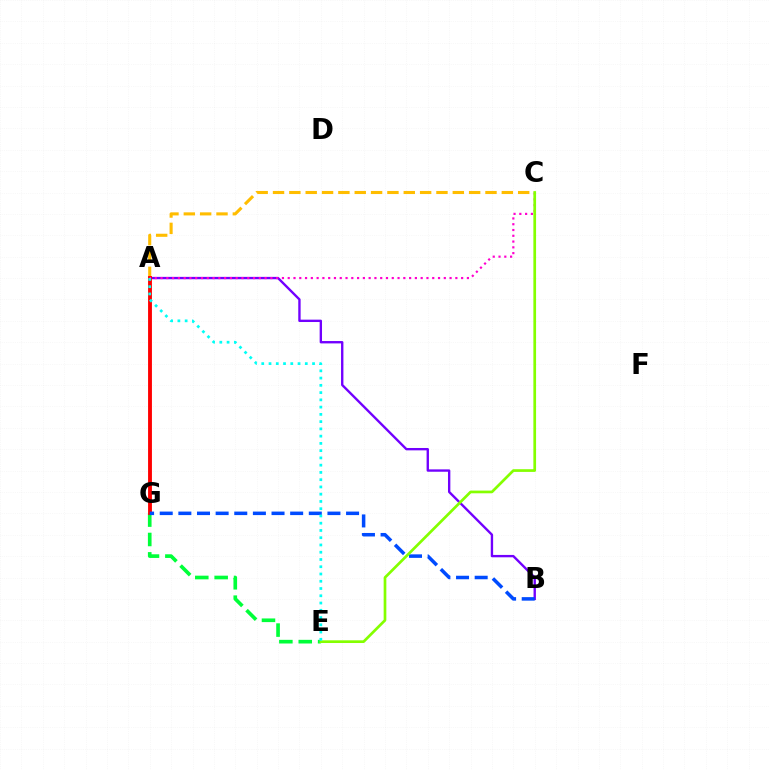{('E', 'G'): [{'color': '#00ff39', 'line_style': 'dashed', 'thickness': 2.63}], ('A', 'C'): [{'color': '#ffbd00', 'line_style': 'dashed', 'thickness': 2.22}, {'color': '#ff00cf', 'line_style': 'dotted', 'thickness': 1.57}], ('A', 'B'): [{'color': '#7200ff', 'line_style': 'solid', 'thickness': 1.7}], ('A', 'G'): [{'color': '#ff0000', 'line_style': 'solid', 'thickness': 2.78}], ('B', 'G'): [{'color': '#004bff', 'line_style': 'dashed', 'thickness': 2.53}], ('C', 'E'): [{'color': '#84ff00', 'line_style': 'solid', 'thickness': 1.94}], ('A', 'E'): [{'color': '#00fff6', 'line_style': 'dotted', 'thickness': 1.97}]}